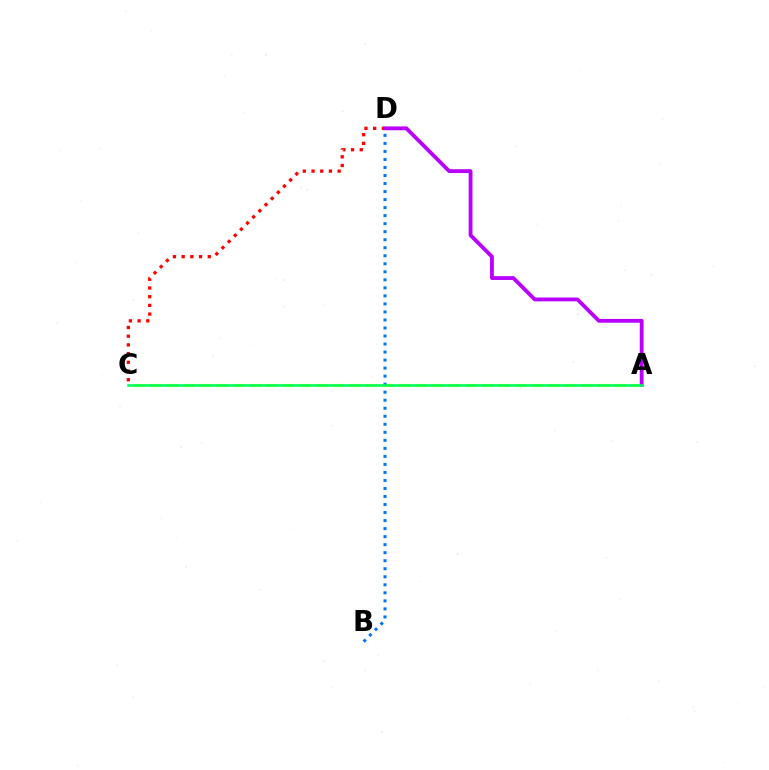{('A', 'C'): [{'color': '#d1ff00', 'line_style': 'dashed', 'thickness': 2.25}, {'color': '#00ff5c', 'line_style': 'solid', 'thickness': 1.85}], ('B', 'D'): [{'color': '#0074ff', 'line_style': 'dotted', 'thickness': 2.18}], ('C', 'D'): [{'color': '#ff0000', 'line_style': 'dotted', 'thickness': 2.36}], ('A', 'D'): [{'color': '#b900ff', 'line_style': 'solid', 'thickness': 2.75}]}